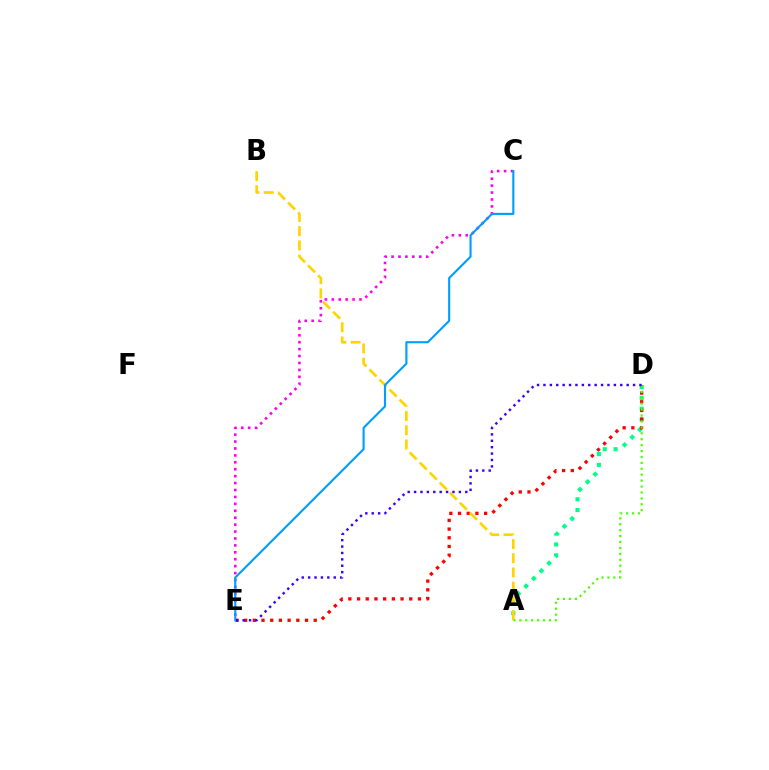{('A', 'D'): [{'color': '#00ff86', 'line_style': 'dotted', 'thickness': 2.94}, {'color': '#4fff00', 'line_style': 'dotted', 'thickness': 1.61}], ('D', 'E'): [{'color': '#ff0000', 'line_style': 'dotted', 'thickness': 2.36}, {'color': '#3700ff', 'line_style': 'dotted', 'thickness': 1.74}], ('A', 'B'): [{'color': '#ffd500', 'line_style': 'dashed', 'thickness': 1.93}], ('C', 'E'): [{'color': '#ff00ed', 'line_style': 'dotted', 'thickness': 1.88}, {'color': '#009eff', 'line_style': 'solid', 'thickness': 1.53}]}